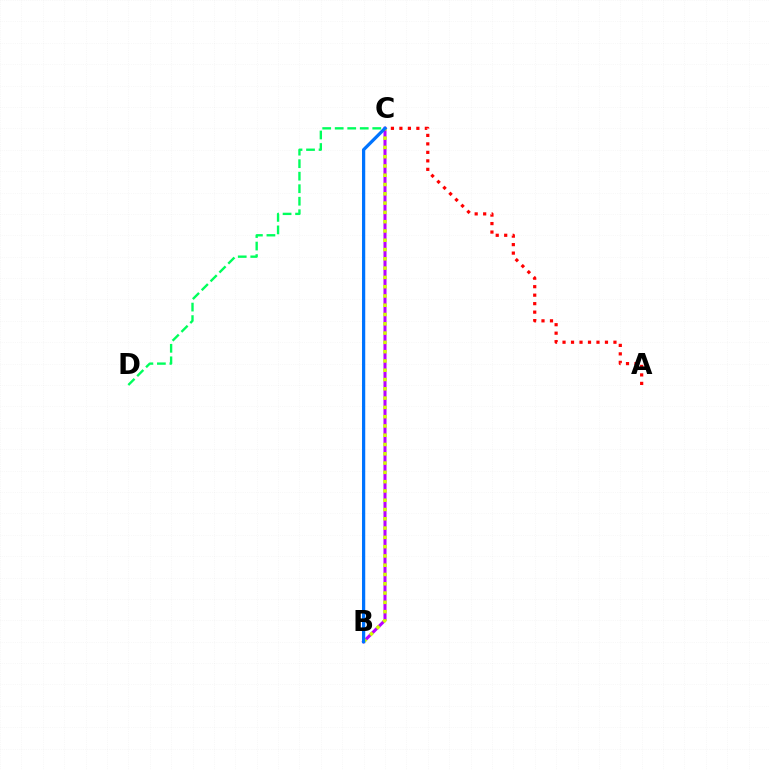{('B', 'C'): [{'color': '#b900ff', 'line_style': 'solid', 'thickness': 2.2}, {'color': '#d1ff00', 'line_style': 'dotted', 'thickness': 2.52}, {'color': '#0074ff', 'line_style': 'solid', 'thickness': 2.33}], ('A', 'C'): [{'color': '#ff0000', 'line_style': 'dotted', 'thickness': 2.31}], ('C', 'D'): [{'color': '#00ff5c', 'line_style': 'dashed', 'thickness': 1.7}]}